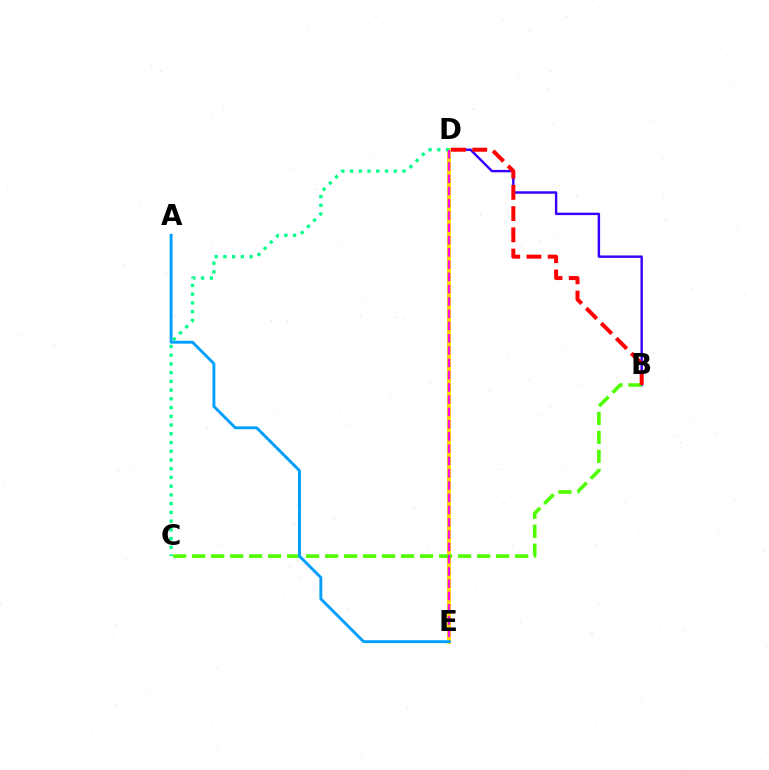{('B', 'D'): [{'color': '#3700ff', 'line_style': 'solid', 'thickness': 1.75}, {'color': '#ff0000', 'line_style': 'dashed', 'thickness': 2.88}], ('D', 'E'): [{'color': '#ffd500', 'line_style': 'solid', 'thickness': 2.81}, {'color': '#ff00ed', 'line_style': 'dashed', 'thickness': 1.67}], ('C', 'D'): [{'color': '#00ff86', 'line_style': 'dotted', 'thickness': 2.37}], ('B', 'C'): [{'color': '#4fff00', 'line_style': 'dashed', 'thickness': 2.58}], ('A', 'E'): [{'color': '#009eff', 'line_style': 'solid', 'thickness': 2.08}]}